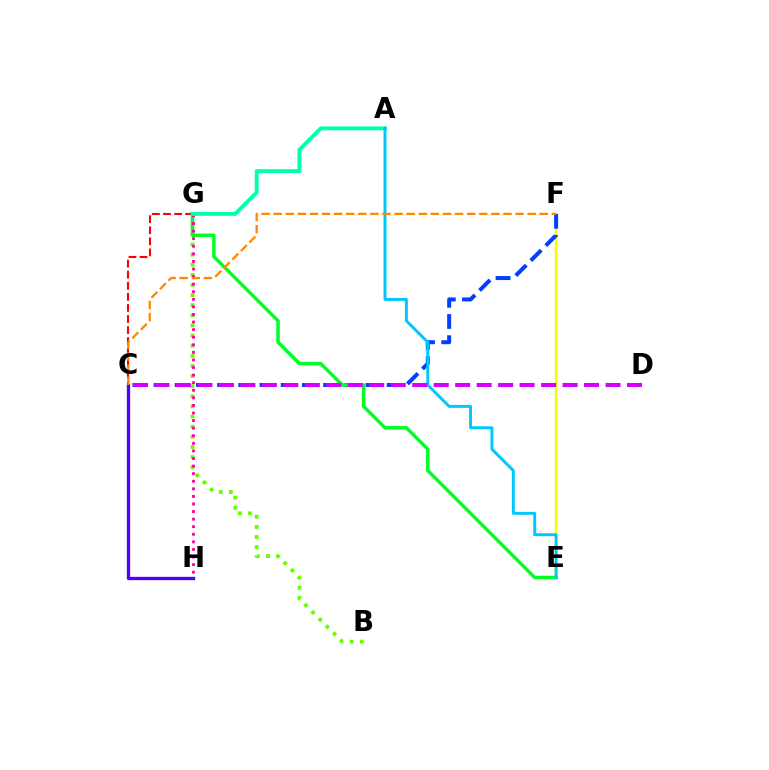{('B', 'G'): [{'color': '#66ff00', 'line_style': 'dotted', 'thickness': 2.75}], ('E', 'F'): [{'color': '#eeff00', 'line_style': 'solid', 'thickness': 1.7}], ('C', 'F'): [{'color': '#003fff', 'line_style': 'dashed', 'thickness': 2.88}, {'color': '#ff8800', 'line_style': 'dashed', 'thickness': 1.64}], ('E', 'G'): [{'color': '#00ff27', 'line_style': 'solid', 'thickness': 2.51}], ('C', 'G'): [{'color': '#ff0000', 'line_style': 'dashed', 'thickness': 1.5}], ('G', 'H'): [{'color': '#ff00a0', 'line_style': 'dotted', 'thickness': 2.06}], ('A', 'G'): [{'color': '#00ffaf', 'line_style': 'solid', 'thickness': 2.79}], ('A', 'E'): [{'color': '#00c7ff', 'line_style': 'solid', 'thickness': 2.12}], ('C', 'D'): [{'color': '#d600ff', 'line_style': 'dashed', 'thickness': 2.92}], ('C', 'H'): [{'color': '#4f00ff', 'line_style': 'solid', 'thickness': 2.39}]}